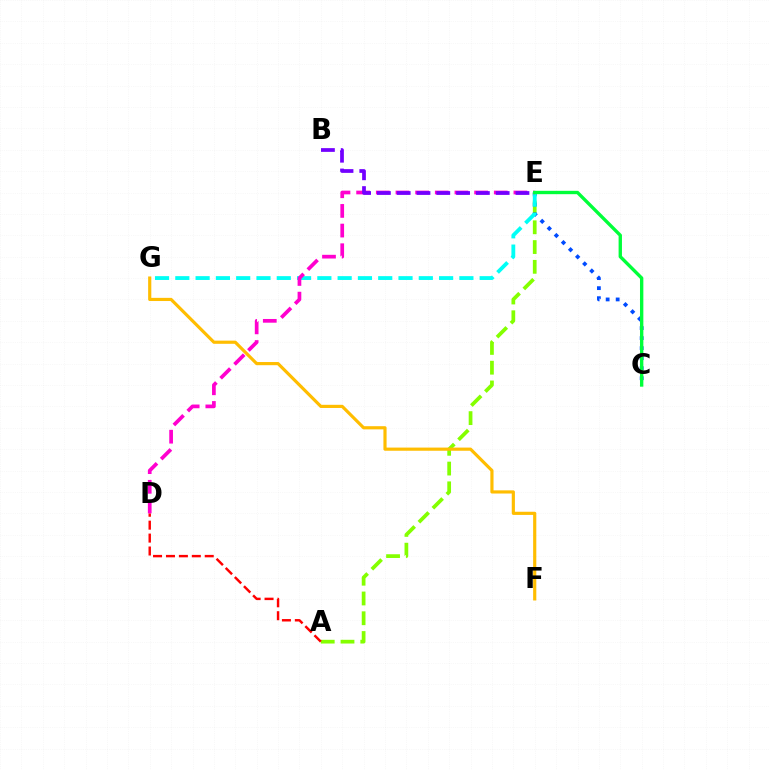{('A', 'E'): [{'color': '#84ff00', 'line_style': 'dashed', 'thickness': 2.69}], ('F', 'G'): [{'color': '#ffbd00', 'line_style': 'solid', 'thickness': 2.28}], ('C', 'E'): [{'color': '#004bff', 'line_style': 'dotted', 'thickness': 2.72}, {'color': '#00ff39', 'line_style': 'solid', 'thickness': 2.42}], ('A', 'D'): [{'color': '#ff0000', 'line_style': 'dashed', 'thickness': 1.76}], ('E', 'G'): [{'color': '#00fff6', 'line_style': 'dashed', 'thickness': 2.76}], ('D', 'E'): [{'color': '#ff00cf', 'line_style': 'dashed', 'thickness': 2.67}], ('B', 'E'): [{'color': '#7200ff', 'line_style': 'dashed', 'thickness': 2.69}]}